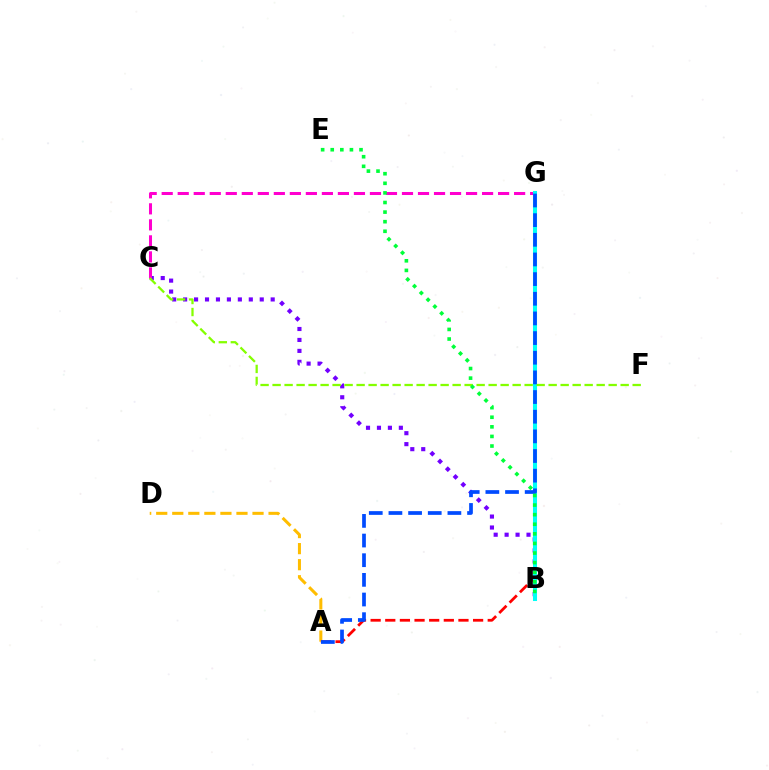{('A', 'D'): [{'color': '#ffbd00', 'line_style': 'dashed', 'thickness': 2.18}], ('A', 'G'): [{'color': '#ff0000', 'line_style': 'dashed', 'thickness': 1.99}, {'color': '#004bff', 'line_style': 'dashed', 'thickness': 2.67}], ('B', 'C'): [{'color': '#7200ff', 'line_style': 'dotted', 'thickness': 2.97}], ('C', 'G'): [{'color': '#ff00cf', 'line_style': 'dashed', 'thickness': 2.18}], ('B', 'G'): [{'color': '#00fff6', 'line_style': 'solid', 'thickness': 2.91}], ('C', 'F'): [{'color': '#84ff00', 'line_style': 'dashed', 'thickness': 1.63}], ('B', 'E'): [{'color': '#00ff39', 'line_style': 'dotted', 'thickness': 2.61}]}